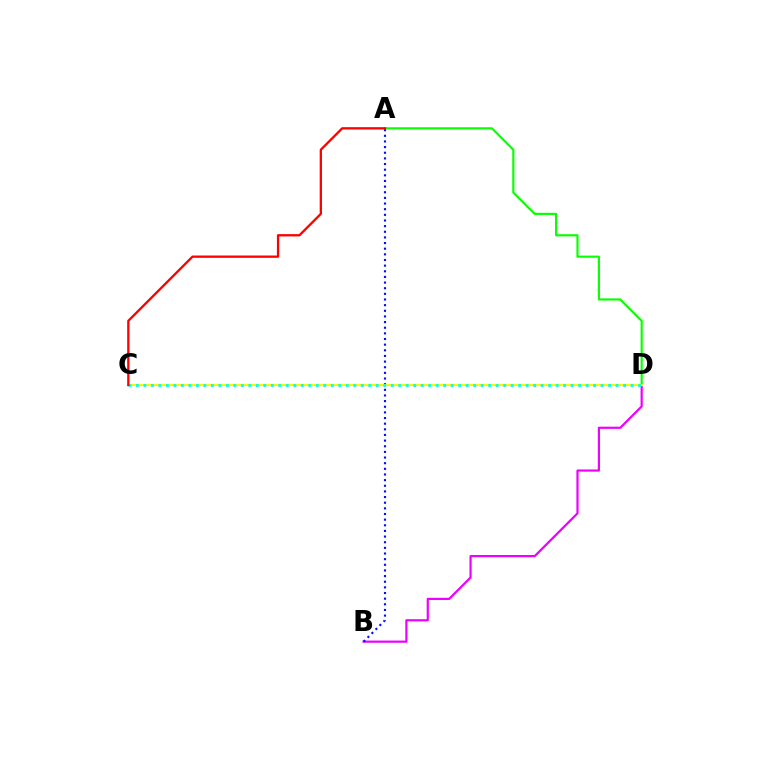{('A', 'D'): [{'color': '#08ff00', 'line_style': 'solid', 'thickness': 1.55}], ('B', 'D'): [{'color': '#ee00ff', 'line_style': 'solid', 'thickness': 1.58}], ('A', 'B'): [{'color': '#0010ff', 'line_style': 'dotted', 'thickness': 1.53}], ('C', 'D'): [{'color': '#fcf500', 'line_style': 'solid', 'thickness': 1.56}, {'color': '#00fff6', 'line_style': 'dotted', 'thickness': 2.04}], ('A', 'C'): [{'color': '#ff0000', 'line_style': 'solid', 'thickness': 1.66}]}